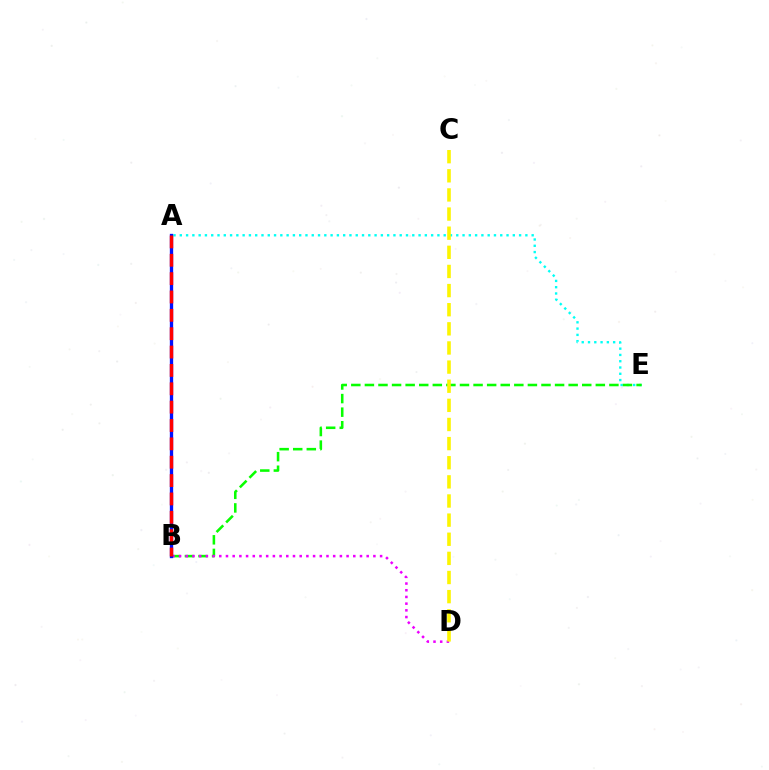{('A', 'E'): [{'color': '#00fff6', 'line_style': 'dotted', 'thickness': 1.71}], ('B', 'E'): [{'color': '#08ff00', 'line_style': 'dashed', 'thickness': 1.85}], ('B', 'D'): [{'color': '#ee00ff', 'line_style': 'dotted', 'thickness': 1.82}], ('C', 'D'): [{'color': '#fcf500', 'line_style': 'dashed', 'thickness': 2.6}], ('A', 'B'): [{'color': '#0010ff', 'line_style': 'solid', 'thickness': 2.39}, {'color': '#ff0000', 'line_style': 'dashed', 'thickness': 2.49}]}